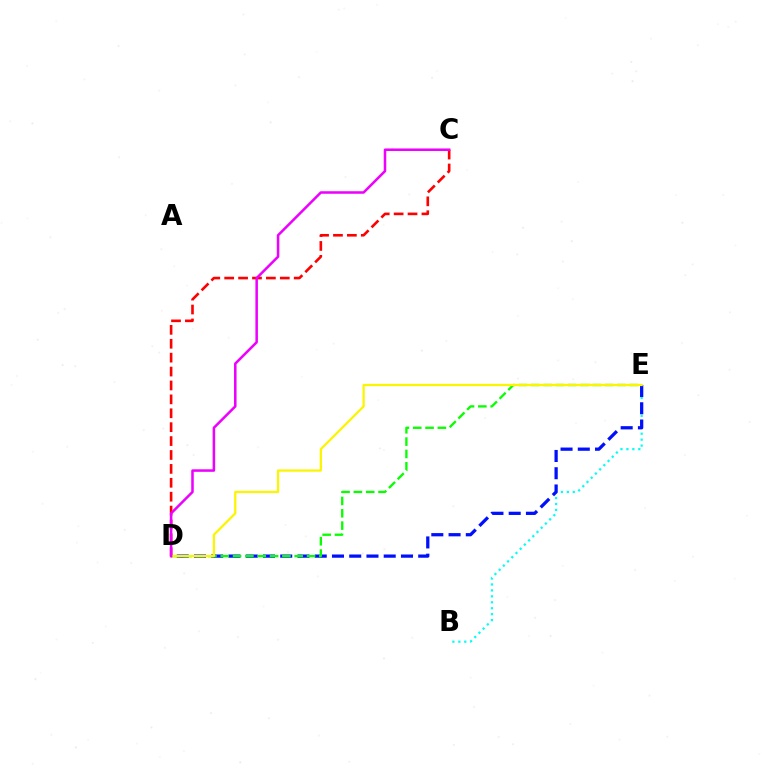{('C', 'D'): [{'color': '#ff0000', 'line_style': 'dashed', 'thickness': 1.89}, {'color': '#ee00ff', 'line_style': 'solid', 'thickness': 1.82}], ('B', 'E'): [{'color': '#00fff6', 'line_style': 'dotted', 'thickness': 1.62}], ('D', 'E'): [{'color': '#0010ff', 'line_style': 'dashed', 'thickness': 2.34}, {'color': '#08ff00', 'line_style': 'dashed', 'thickness': 1.68}, {'color': '#fcf500', 'line_style': 'solid', 'thickness': 1.63}]}